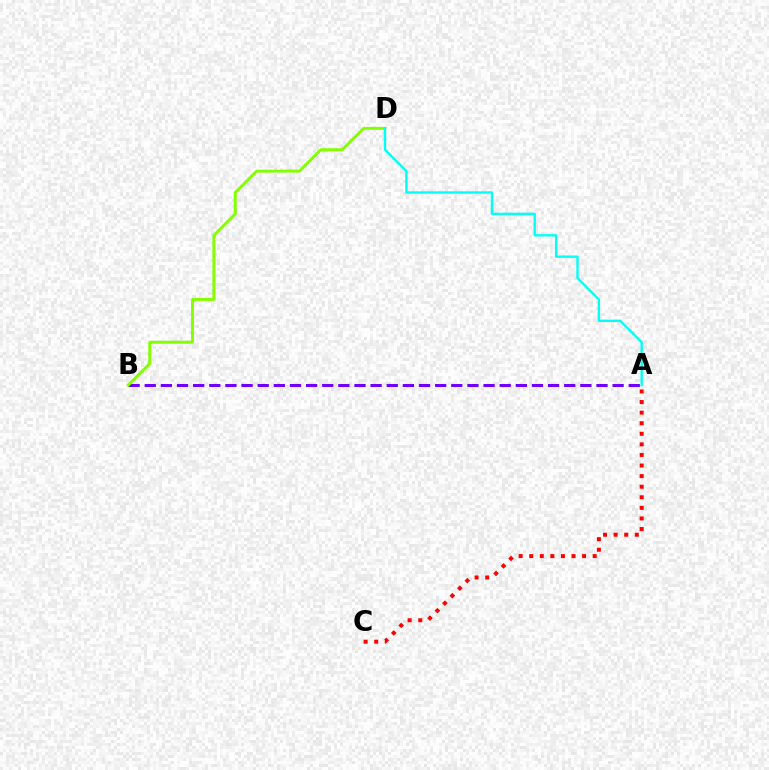{('A', 'B'): [{'color': '#7200ff', 'line_style': 'dashed', 'thickness': 2.19}], ('A', 'C'): [{'color': '#ff0000', 'line_style': 'dotted', 'thickness': 2.87}], ('B', 'D'): [{'color': '#84ff00', 'line_style': 'solid', 'thickness': 2.1}], ('A', 'D'): [{'color': '#00fff6', 'line_style': 'solid', 'thickness': 1.69}]}